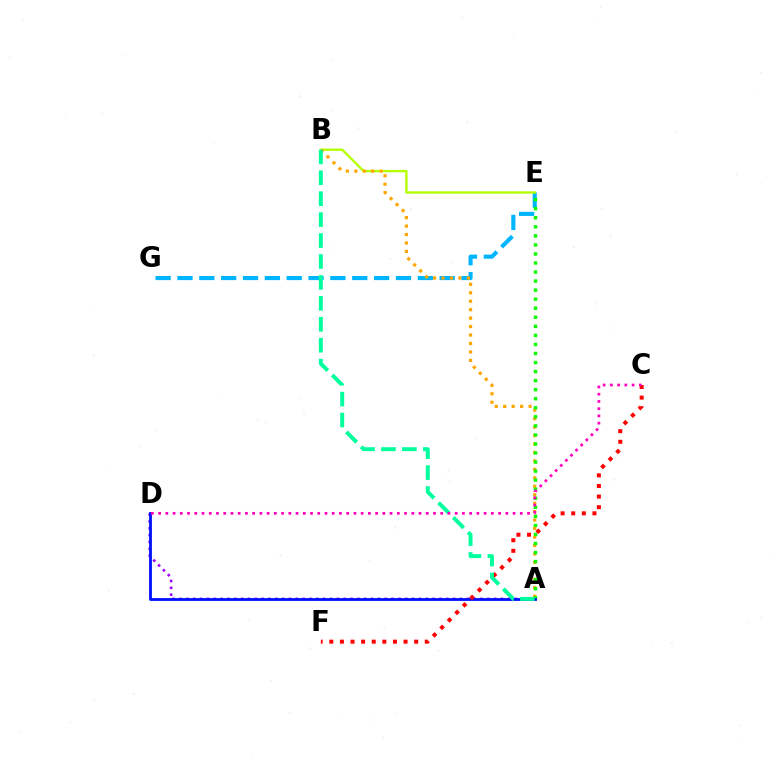{('E', 'G'): [{'color': '#00b5ff', 'line_style': 'dashed', 'thickness': 2.97}], ('B', 'E'): [{'color': '#b3ff00', 'line_style': 'solid', 'thickness': 1.7}], ('A', 'B'): [{'color': '#ffa500', 'line_style': 'dotted', 'thickness': 2.3}, {'color': '#00ff9d', 'line_style': 'dashed', 'thickness': 2.84}], ('A', 'E'): [{'color': '#08ff00', 'line_style': 'dotted', 'thickness': 2.46}], ('A', 'D'): [{'color': '#9b00ff', 'line_style': 'dotted', 'thickness': 1.86}, {'color': '#0010ff', 'line_style': 'solid', 'thickness': 2.02}], ('C', 'F'): [{'color': '#ff0000', 'line_style': 'dotted', 'thickness': 2.88}], ('C', 'D'): [{'color': '#ff00bd', 'line_style': 'dotted', 'thickness': 1.97}]}